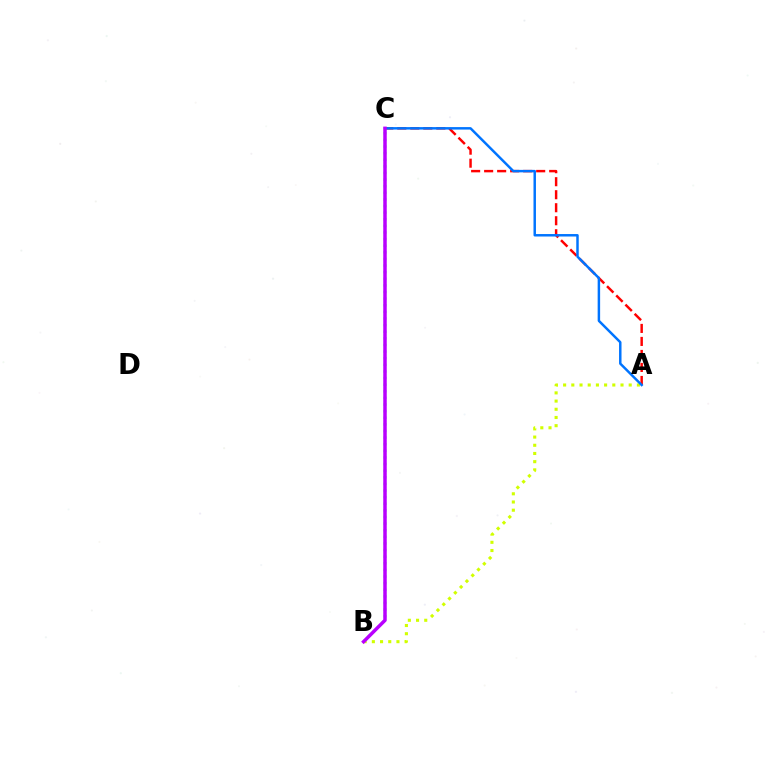{('B', 'C'): [{'color': '#00ff5c', 'line_style': 'dotted', 'thickness': 1.8}, {'color': '#b900ff', 'line_style': 'solid', 'thickness': 2.51}], ('A', 'B'): [{'color': '#d1ff00', 'line_style': 'dotted', 'thickness': 2.23}], ('A', 'C'): [{'color': '#ff0000', 'line_style': 'dashed', 'thickness': 1.77}, {'color': '#0074ff', 'line_style': 'solid', 'thickness': 1.78}]}